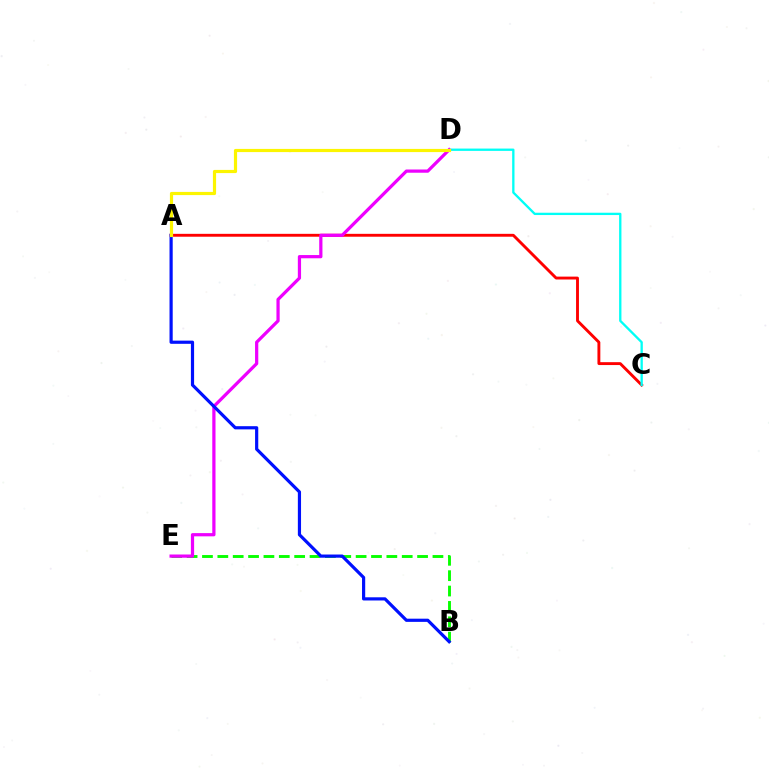{('B', 'E'): [{'color': '#08ff00', 'line_style': 'dashed', 'thickness': 2.09}], ('A', 'C'): [{'color': '#ff0000', 'line_style': 'solid', 'thickness': 2.08}], ('C', 'D'): [{'color': '#00fff6', 'line_style': 'solid', 'thickness': 1.67}], ('D', 'E'): [{'color': '#ee00ff', 'line_style': 'solid', 'thickness': 2.32}], ('A', 'B'): [{'color': '#0010ff', 'line_style': 'solid', 'thickness': 2.29}], ('A', 'D'): [{'color': '#fcf500', 'line_style': 'solid', 'thickness': 2.29}]}